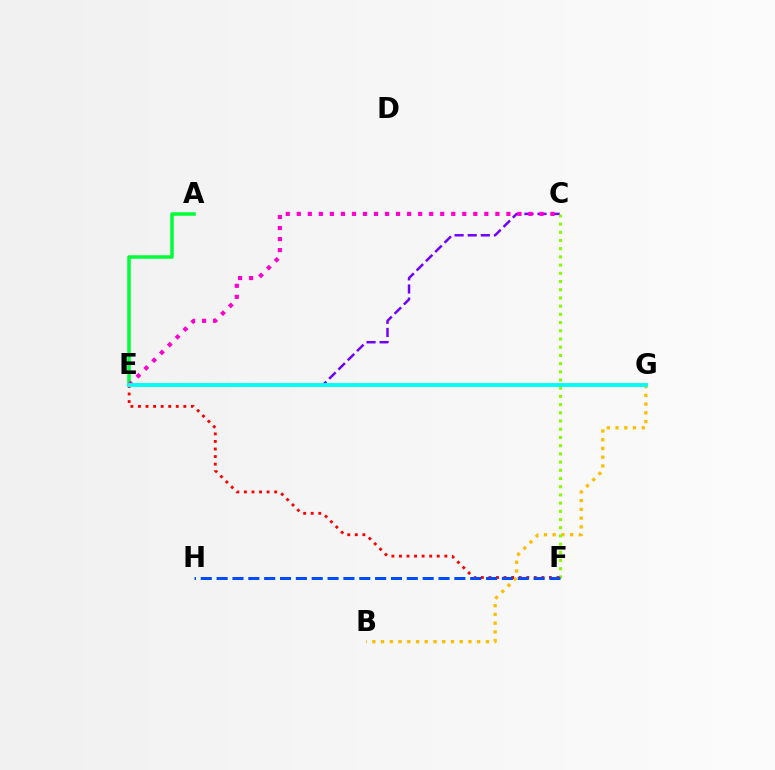{('B', 'G'): [{'color': '#ffbd00', 'line_style': 'dotted', 'thickness': 2.37}], ('C', 'E'): [{'color': '#7200ff', 'line_style': 'dashed', 'thickness': 1.78}, {'color': '#ff00cf', 'line_style': 'dotted', 'thickness': 3.0}], ('C', 'F'): [{'color': '#84ff00', 'line_style': 'dotted', 'thickness': 2.23}], ('E', 'F'): [{'color': '#ff0000', 'line_style': 'dotted', 'thickness': 2.05}], ('F', 'H'): [{'color': '#004bff', 'line_style': 'dashed', 'thickness': 2.15}], ('A', 'E'): [{'color': '#00ff39', 'line_style': 'solid', 'thickness': 2.52}], ('E', 'G'): [{'color': '#00fff6', 'line_style': 'solid', 'thickness': 2.78}]}